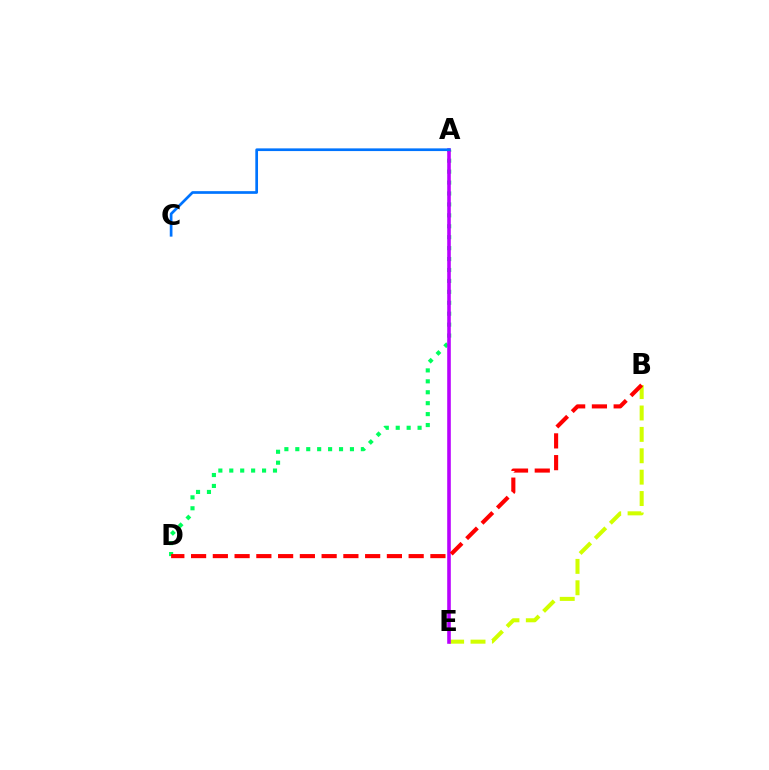{('A', 'D'): [{'color': '#00ff5c', 'line_style': 'dotted', 'thickness': 2.97}], ('B', 'E'): [{'color': '#d1ff00', 'line_style': 'dashed', 'thickness': 2.91}], ('A', 'E'): [{'color': '#b900ff', 'line_style': 'solid', 'thickness': 2.59}], ('B', 'D'): [{'color': '#ff0000', 'line_style': 'dashed', 'thickness': 2.96}], ('A', 'C'): [{'color': '#0074ff', 'line_style': 'solid', 'thickness': 1.94}]}